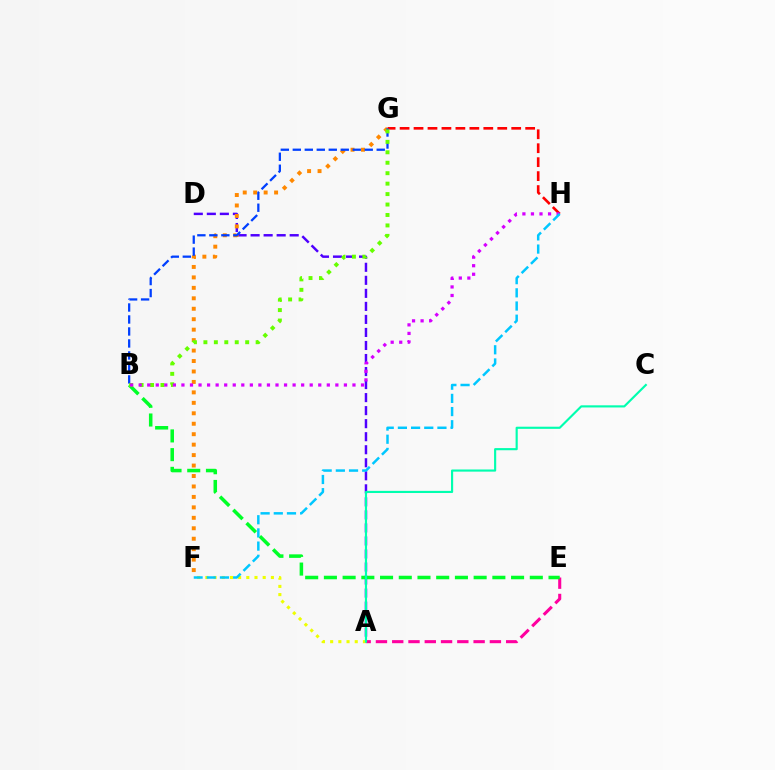{('A', 'D'): [{'color': '#4f00ff', 'line_style': 'dashed', 'thickness': 1.77}], ('G', 'H'): [{'color': '#ff0000', 'line_style': 'dashed', 'thickness': 1.9}], ('A', 'E'): [{'color': '#ff00a0', 'line_style': 'dashed', 'thickness': 2.21}], ('A', 'F'): [{'color': '#eeff00', 'line_style': 'dotted', 'thickness': 2.23}], ('F', 'G'): [{'color': '#ff8800', 'line_style': 'dotted', 'thickness': 2.84}], ('B', 'G'): [{'color': '#003fff', 'line_style': 'dashed', 'thickness': 1.63}, {'color': '#66ff00', 'line_style': 'dotted', 'thickness': 2.84}], ('B', 'E'): [{'color': '#00ff27', 'line_style': 'dashed', 'thickness': 2.54}], ('B', 'H'): [{'color': '#d600ff', 'line_style': 'dotted', 'thickness': 2.32}], ('F', 'H'): [{'color': '#00c7ff', 'line_style': 'dashed', 'thickness': 1.79}], ('A', 'C'): [{'color': '#00ffaf', 'line_style': 'solid', 'thickness': 1.54}]}